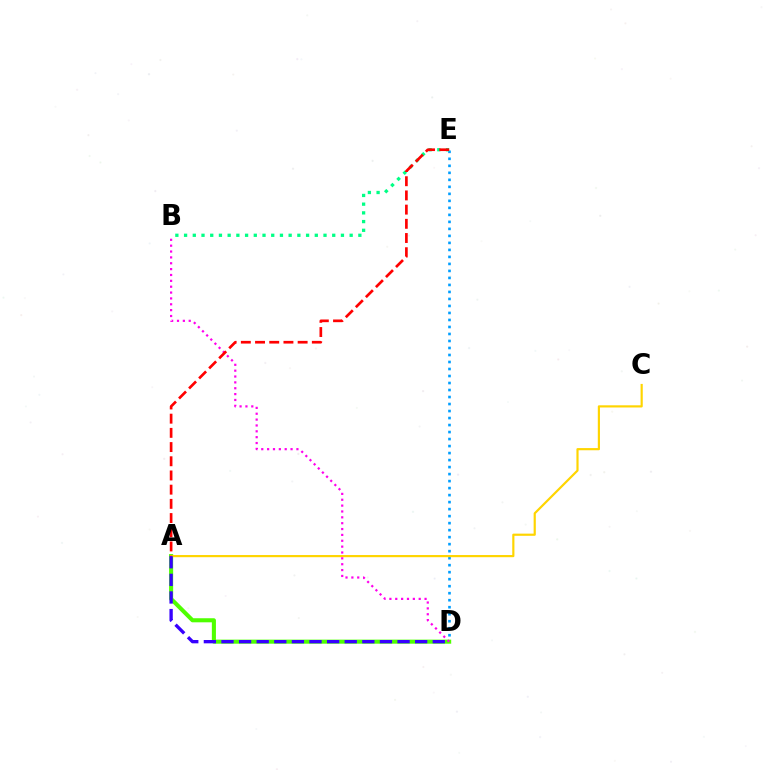{('D', 'E'): [{'color': '#009eff', 'line_style': 'dotted', 'thickness': 1.9}], ('B', 'E'): [{'color': '#00ff86', 'line_style': 'dotted', 'thickness': 2.37}], ('A', 'D'): [{'color': '#4fff00', 'line_style': 'solid', 'thickness': 2.93}, {'color': '#3700ff', 'line_style': 'dashed', 'thickness': 2.39}], ('A', 'C'): [{'color': '#ffd500', 'line_style': 'solid', 'thickness': 1.57}], ('B', 'D'): [{'color': '#ff00ed', 'line_style': 'dotted', 'thickness': 1.59}], ('A', 'E'): [{'color': '#ff0000', 'line_style': 'dashed', 'thickness': 1.93}]}